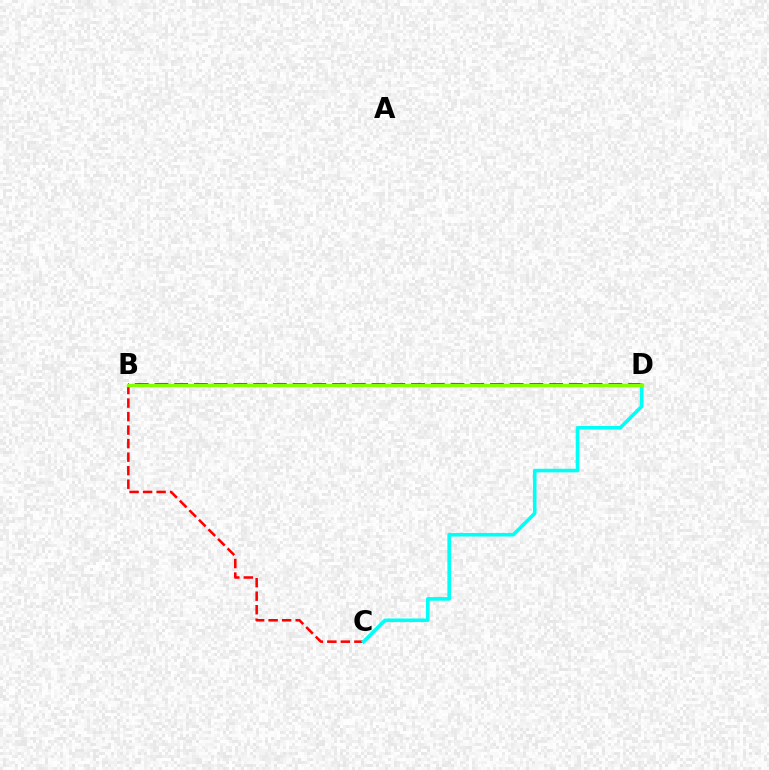{('B', 'C'): [{'color': '#ff0000', 'line_style': 'dashed', 'thickness': 1.84}], ('B', 'D'): [{'color': '#7200ff', 'line_style': 'dashed', 'thickness': 2.68}, {'color': '#84ff00', 'line_style': 'solid', 'thickness': 2.45}], ('C', 'D'): [{'color': '#00fff6', 'line_style': 'solid', 'thickness': 2.58}]}